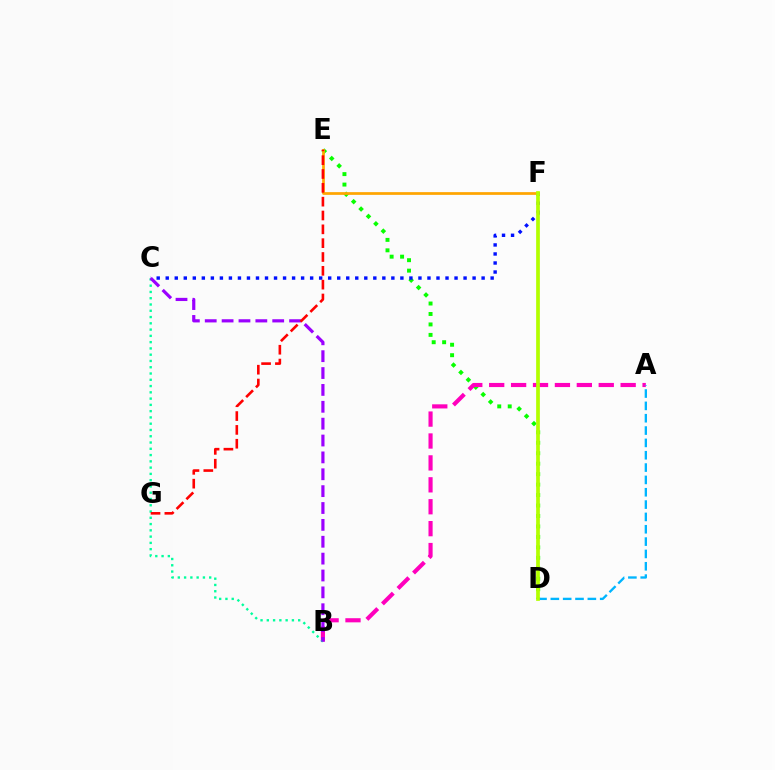{('D', 'E'): [{'color': '#08ff00', 'line_style': 'dotted', 'thickness': 2.84}], ('A', 'B'): [{'color': '#ff00bd', 'line_style': 'dashed', 'thickness': 2.98}], ('A', 'D'): [{'color': '#00b5ff', 'line_style': 'dashed', 'thickness': 1.68}], ('C', 'F'): [{'color': '#0010ff', 'line_style': 'dotted', 'thickness': 2.45}], ('B', 'C'): [{'color': '#00ff9d', 'line_style': 'dotted', 'thickness': 1.7}, {'color': '#9b00ff', 'line_style': 'dashed', 'thickness': 2.29}], ('E', 'F'): [{'color': '#ffa500', 'line_style': 'solid', 'thickness': 1.96}], ('E', 'G'): [{'color': '#ff0000', 'line_style': 'dashed', 'thickness': 1.88}], ('D', 'F'): [{'color': '#b3ff00', 'line_style': 'solid', 'thickness': 2.68}]}